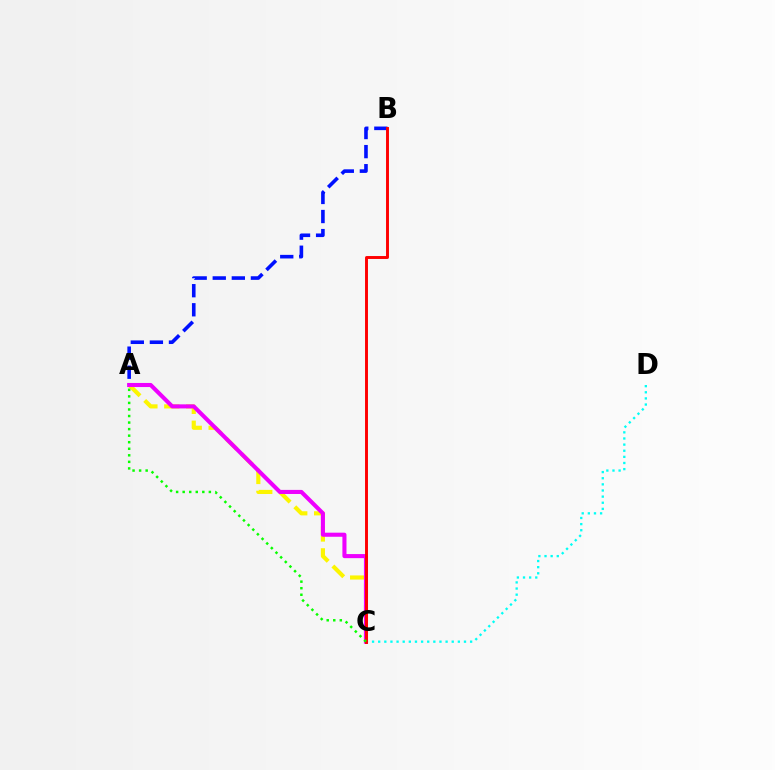{('A', 'B'): [{'color': '#0010ff', 'line_style': 'dashed', 'thickness': 2.59}], ('C', 'D'): [{'color': '#00fff6', 'line_style': 'dotted', 'thickness': 1.67}], ('A', 'C'): [{'color': '#fcf500', 'line_style': 'dashed', 'thickness': 2.98}, {'color': '#ee00ff', 'line_style': 'solid', 'thickness': 2.94}, {'color': '#08ff00', 'line_style': 'dotted', 'thickness': 1.78}], ('B', 'C'): [{'color': '#ff0000', 'line_style': 'solid', 'thickness': 2.11}]}